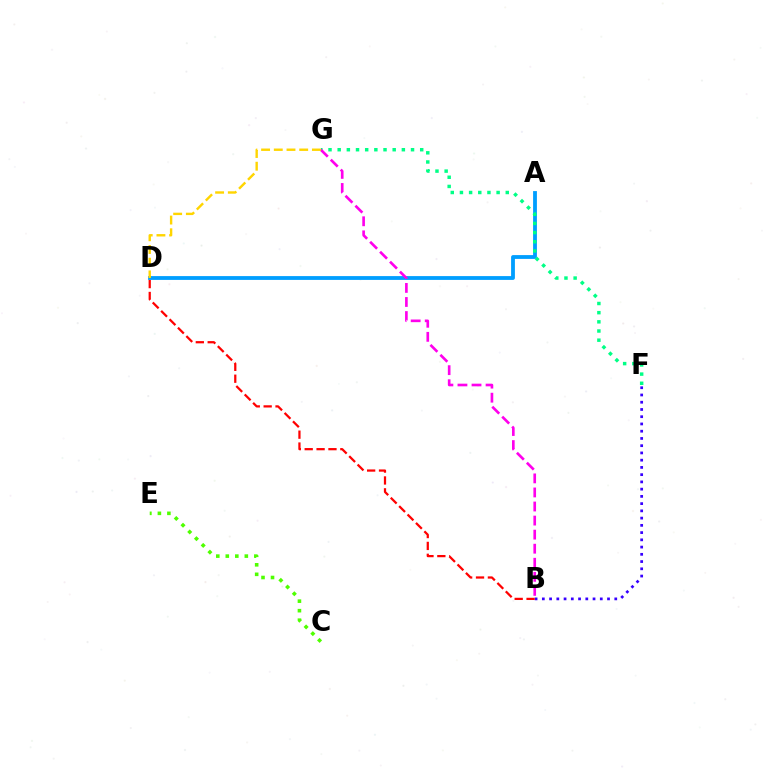{('A', 'D'): [{'color': '#009eff', 'line_style': 'solid', 'thickness': 2.74}], ('B', 'F'): [{'color': '#3700ff', 'line_style': 'dotted', 'thickness': 1.97}], ('F', 'G'): [{'color': '#00ff86', 'line_style': 'dotted', 'thickness': 2.49}], ('C', 'E'): [{'color': '#4fff00', 'line_style': 'dotted', 'thickness': 2.59}], ('B', 'D'): [{'color': '#ff0000', 'line_style': 'dashed', 'thickness': 1.61}], ('B', 'G'): [{'color': '#ff00ed', 'line_style': 'dashed', 'thickness': 1.91}], ('D', 'G'): [{'color': '#ffd500', 'line_style': 'dashed', 'thickness': 1.73}]}